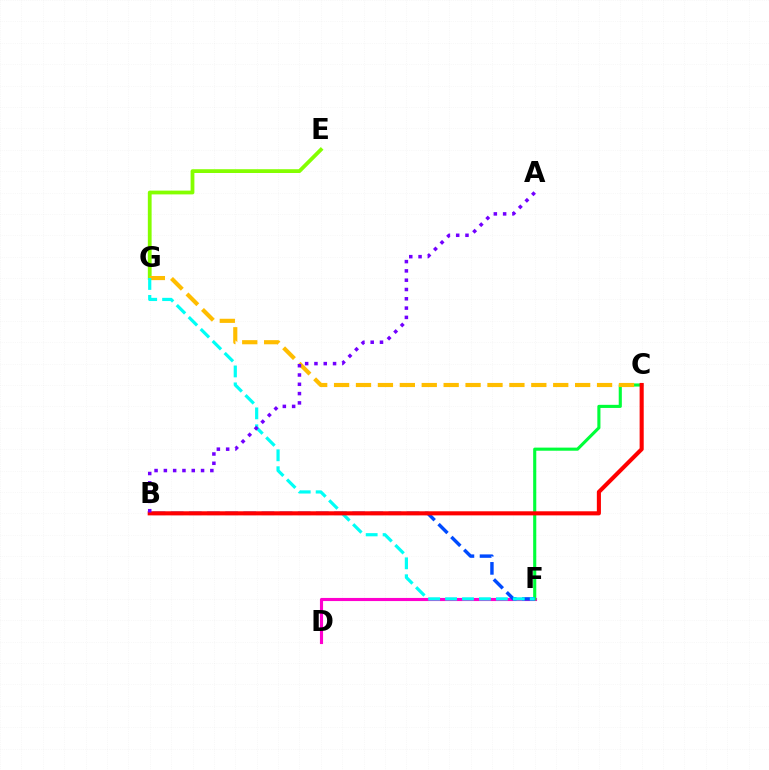{('E', 'G'): [{'color': '#84ff00', 'line_style': 'solid', 'thickness': 2.72}], ('D', 'F'): [{'color': '#ff00cf', 'line_style': 'solid', 'thickness': 2.24}], ('C', 'F'): [{'color': '#00ff39', 'line_style': 'solid', 'thickness': 2.24}], ('B', 'F'): [{'color': '#004bff', 'line_style': 'dashed', 'thickness': 2.47}], ('C', 'G'): [{'color': '#ffbd00', 'line_style': 'dashed', 'thickness': 2.98}], ('F', 'G'): [{'color': '#00fff6', 'line_style': 'dashed', 'thickness': 2.3}], ('B', 'C'): [{'color': '#ff0000', 'line_style': 'solid', 'thickness': 2.95}], ('A', 'B'): [{'color': '#7200ff', 'line_style': 'dotted', 'thickness': 2.53}]}